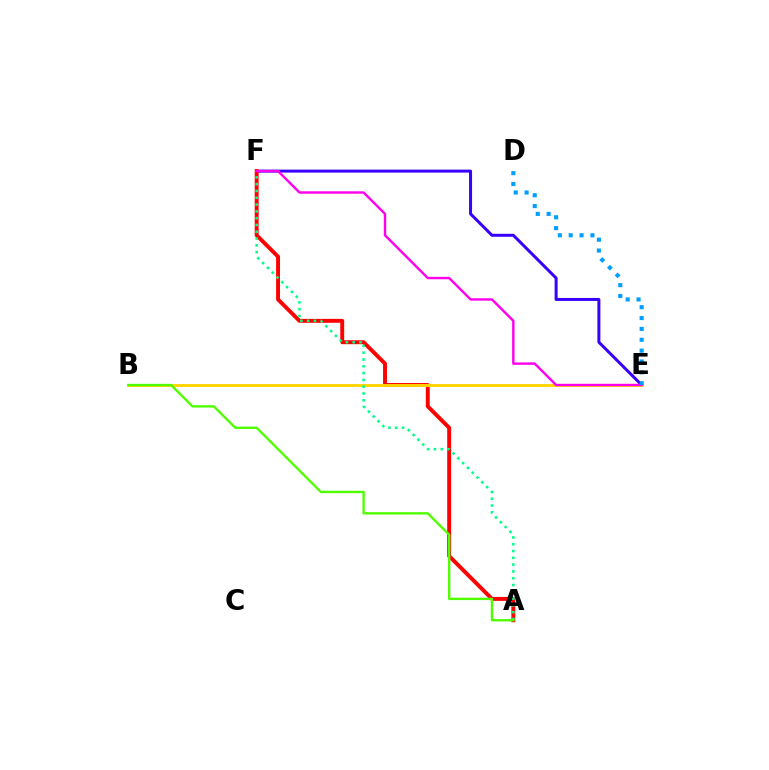{('E', 'F'): [{'color': '#3700ff', 'line_style': 'solid', 'thickness': 2.15}, {'color': '#ff00ed', 'line_style': 'solid', 'thickness': 1.74}], ('A', 'F'): [{'color': '#ff0000', 'line_style': 'solid', 'thickness': 2.82}, {'color': '#00ff86', 'line_style': 'dotted', 'thickness': 1.85}], ('B', 'E'): [{'color': '#ffd500', 'line_style': 'solid', 'thickness': 2.09}], ('A', 'B'): [{'color': '#4fff00', 'line_style': 'solid', 'thickness': 1.71}], ('D', 'E'): [{'color': '#009eff', 'line_style': 'dotted', 'thickness': 2.95}]}